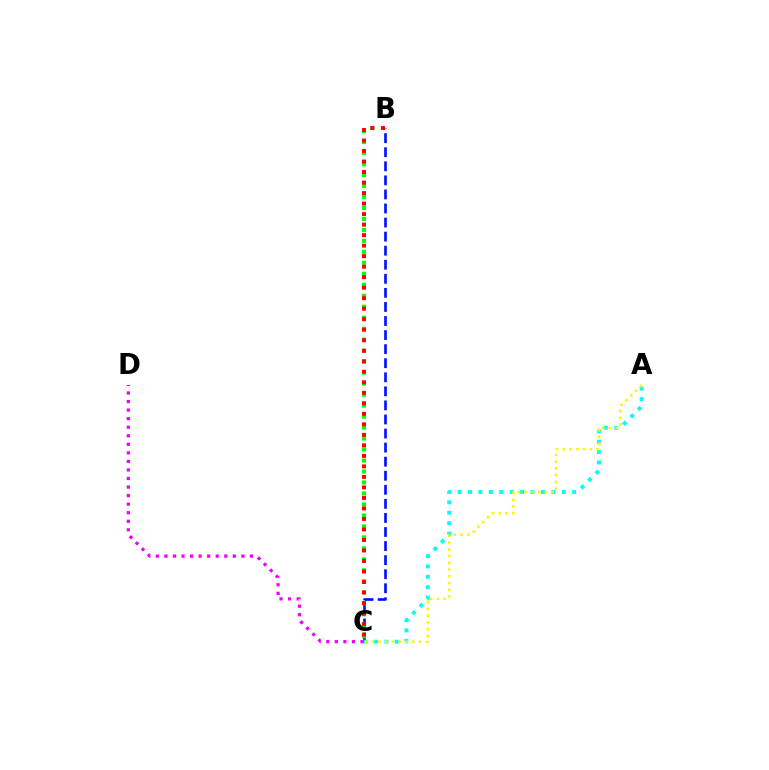{('B', 'C'): [{'color': '#0010ff', 'line_style': 'dashed', 'thickness': 1.91}, {'color': '#08ff00', 'line_style': 'dotted', 'thickness': 2.98}, {'color': '#ff0000', 'line_style': 'dotted', 'thickness': 2.86}], ('A', 'C'): [{'color': '#00fff6', 'line_style': 'dotted', 'thickness': 2.83}, {'color': '#fcf500', 'line_style': 'dotted', 'thickness': 1.83}], ('C', 'D'): [{'color': '#ee00ff', 'line_style': 'dotted', 'thickness': 2.32}]}